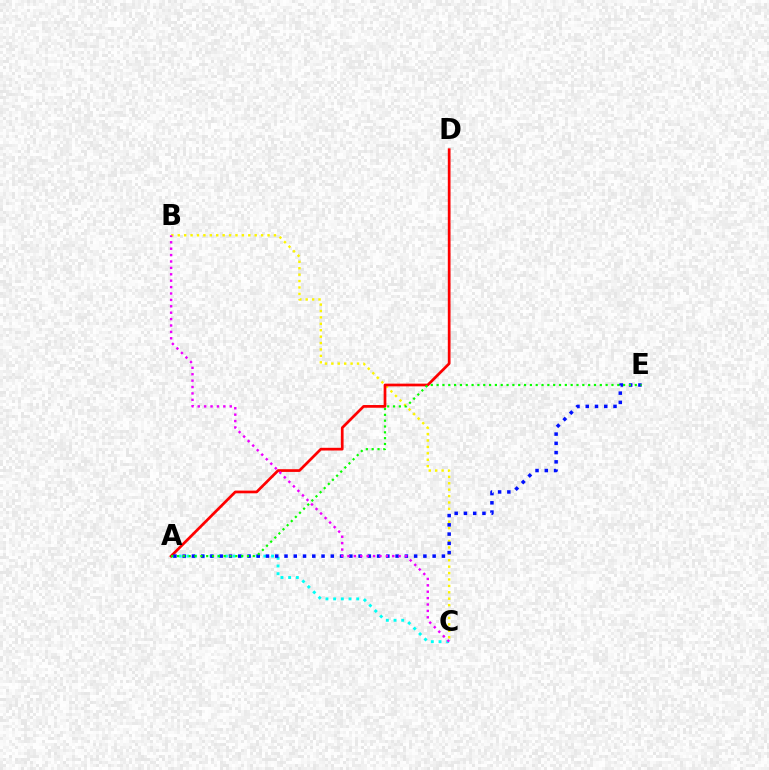{('A', 'C'): [{'color': '#00fff6', 'line_style': 'dotted', 'thickness': 2.09}], ('B', 'C'): [{'color': '#fcf500', 'line_style': 'dotted', 'thickness': 1.74}, {'color': '#ee00ff', 'line_style': 'dotted', 'thickness': 1.74}], ('A', 'D'): [{'color': '#ff0000', 'line_style': 'solid', 'thickness': 1.96}], ('A', 'E'): [{'color': '#0010ff', 'line_style': 'dotted', 'thickness': 2.52}, {'color': '#08ff00', 'line_style': 'dotted', 'thickness': 1.58}]}